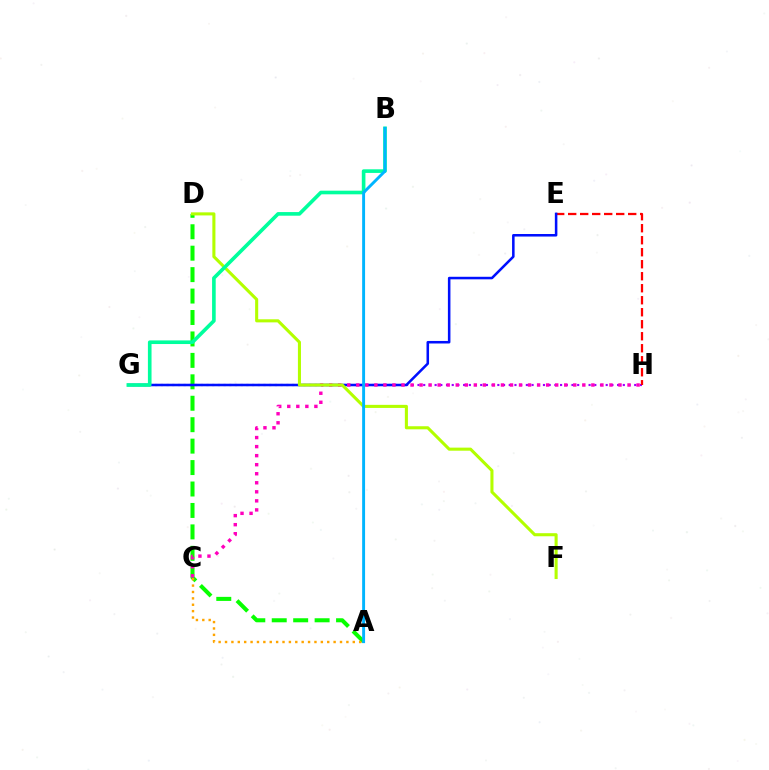{('G', 'H'): [{'color': '#9b00ff', 'line_style': 'dotted', 'thickness': 1.55}], ('A', 'D'): [{'color': '#08ff00', 'line_style': 'dashed', 'thickness': 2.91}], ('E', 'H'): [{'color': '#ff0000', 'line_style': 'dashed', 'thickness': 1.63}], ('A', 'C'): [{'color': '#ffa500', 'line_style': 'dotted', 'thickness': 1.74}], ('E', 'G'): [{'color': '#0010ff', 'line_style': 'solid', 'thickness': 1.83}], ('C', 'H'): [{'color': '#ff00bd', 'line_style': 'dotted', 'thickness': 2.46}], ('D', 'F'): [{'color': '#b3ff00', 'line_style': 'solid', 'thickness': 2.21}], ('B', 'G'): [{'color': '#00ff9d', 'line_style': 'solid', 'thickness': 2.61}], ('A', 'B'): [{'color': '#00b5ff', 'line_style': 'solid', 'thickness': 2.1}]}